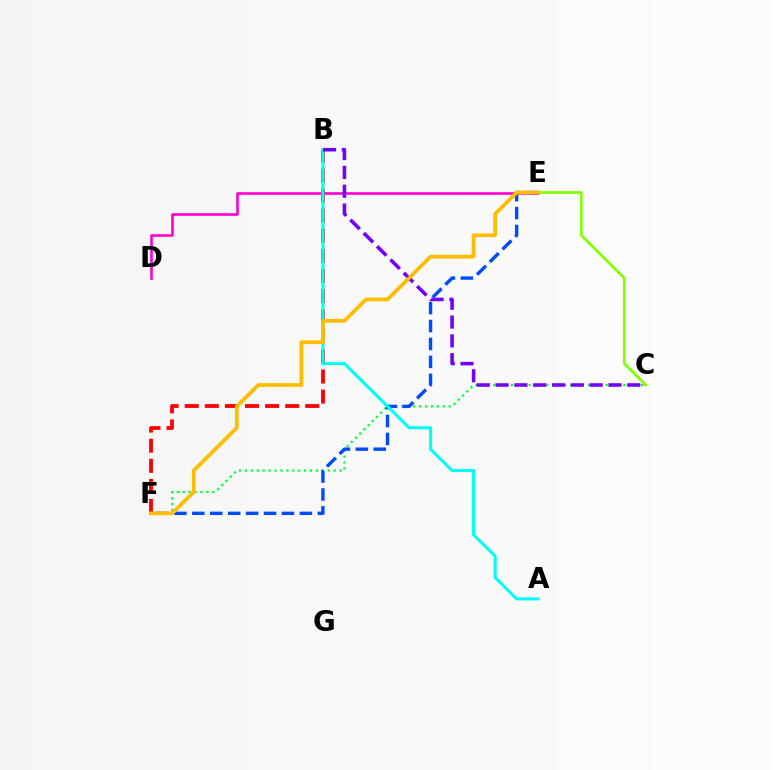{('C', 'F'): [{'color': '#00ff39', 'line_style': 'dotted', 'thickness': 1.61}], ('E', 'F'): [{'color': '#004bff', 'line_style': 'dashed', 'thickness': 2.44}, {'color': '#ffbd00', 'line_style': 'solid', 'thickness': 2.71}], ('D', 'E'): [{'color': '#ff00cf', 'line_style': 'solid', 'thickness': 1.88}], ('B', 'F'): [{'color': '#ff0000', 'line_style': 'dashed', 'thickness': 2.73}], ('A', 'B'): [{'color': '#00fff6', 'line_style': 'solid', 'thickness': 2.21}], ('C', 'E'): [{'color': '#84ff00', 'line_style': 'solid', 'thickness': 1.98}], ('B', 'C'): [{'color': '#7200ff', 'line_style': 'dashed', 'thickness': 2.56}]}